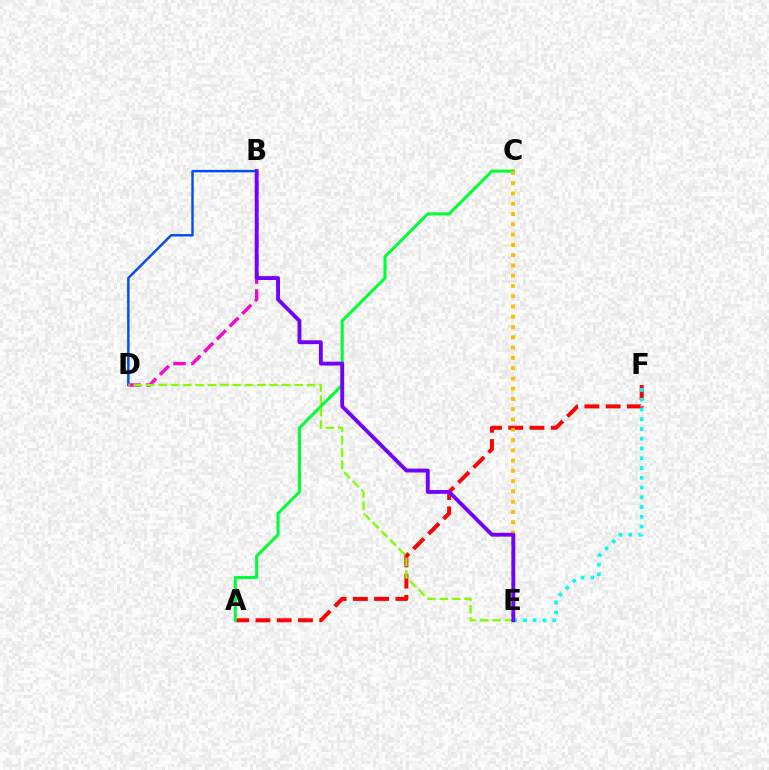{('A', 'F'): [{'color': '#ff0000', 'line_style': 'dashed', 'thickness': 2.89}], ('B', 'D'): [{'color': '#004bff', 'line_style': 'solid', 'thickness': 1.76}, {'color': '#ff00cf', 'line_style': 'dashed', 'thickness': 2.44}], ('A', 'C'): [{'color': '#00ff39', 'line_style': 'solid', 'thickness': 2.21}], ('E', 'F'): [{'color': '#00fff6', 'line_style': 'dotted', 'thickness': 2.65}], ('C', 'E'): [{'color': '#ffbd00', 'line_style': 'dotted', 'thickness': 2.79}], ('D', 'E'): [{'color': '#84ff00', 'line_style': 'dashed', 'thickness': 1.68}], ('B', 'E'): [{'color': '#7200ff', 'line_style': 'solid', 'thickness': 2.78}]}